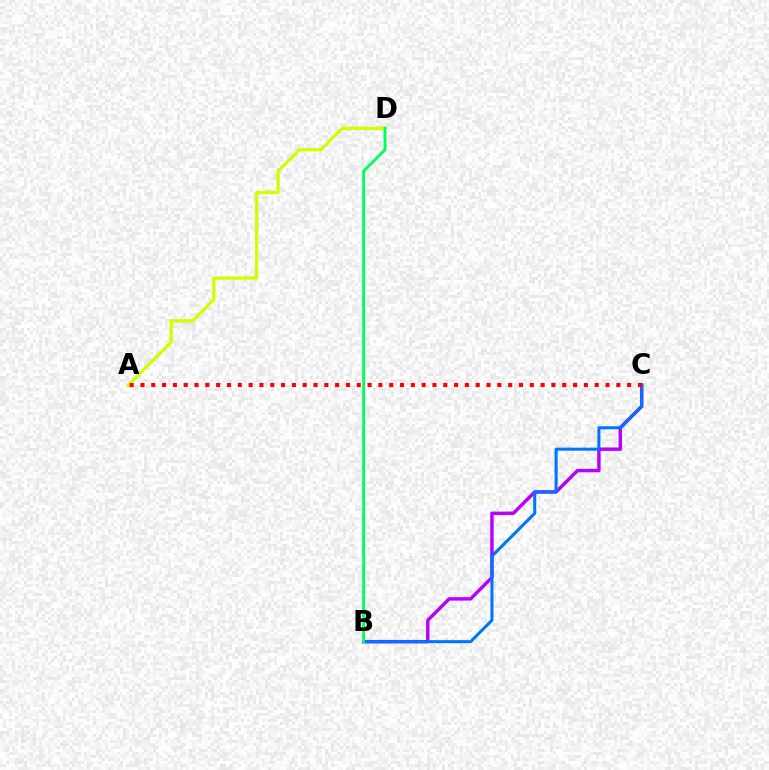{('B', 'C'): [{'color': '#b900ff', 'line_style': 'solid', 'thickness': 2.47}, {'color': '#0074ff', 'line_style': 'solid', 'thickness': 2.18}], ('A', 'D'): [{'color': '#d1ff00', 'line_style': 'solid', 'thickness': 2.36}], ('B', 'D'): [{'color': '#00ff5c', 'line_style': 'solid', 'thickness': 2.08}], ('A', 'C'): [{'color': '#ff0000', 'line_style': 'dotted', 'thickness': 2.94}]}